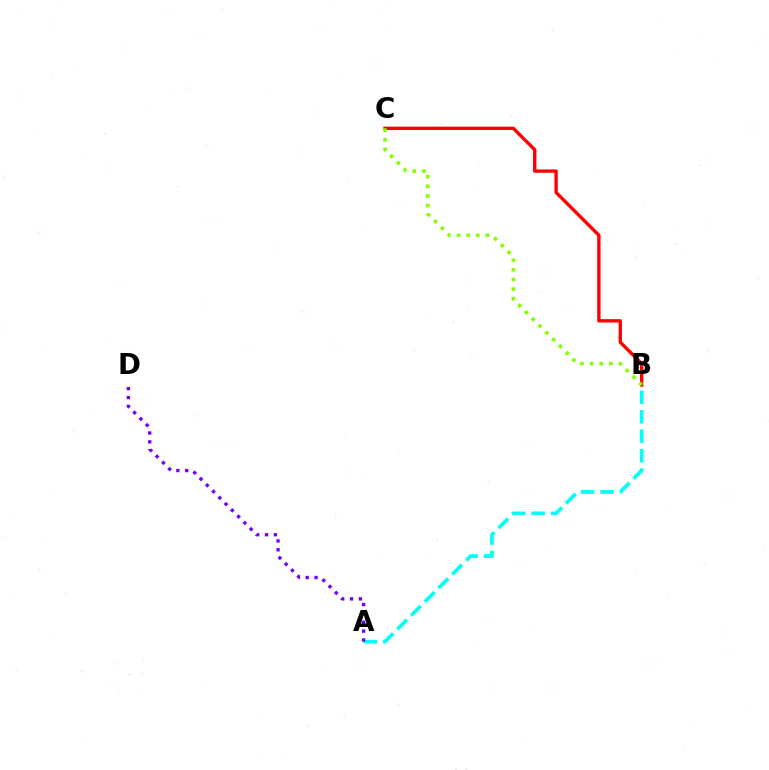{('B', 'C'): [{'color': '#ff0000', 'line_style': 'solid', 'thickness': 2.41}, {'color': '#84ff00', 'line_style': 'dotted', 'thickness': 2.61}], ('A', 'B'): [{'color': '#00fff6', 'line_style': 'dashed', 'thickness': 2.64}], ('A', 'D'): [{'color': '#7200ff', 'line_style': 'dotted', 'thickness': 2.41}]}